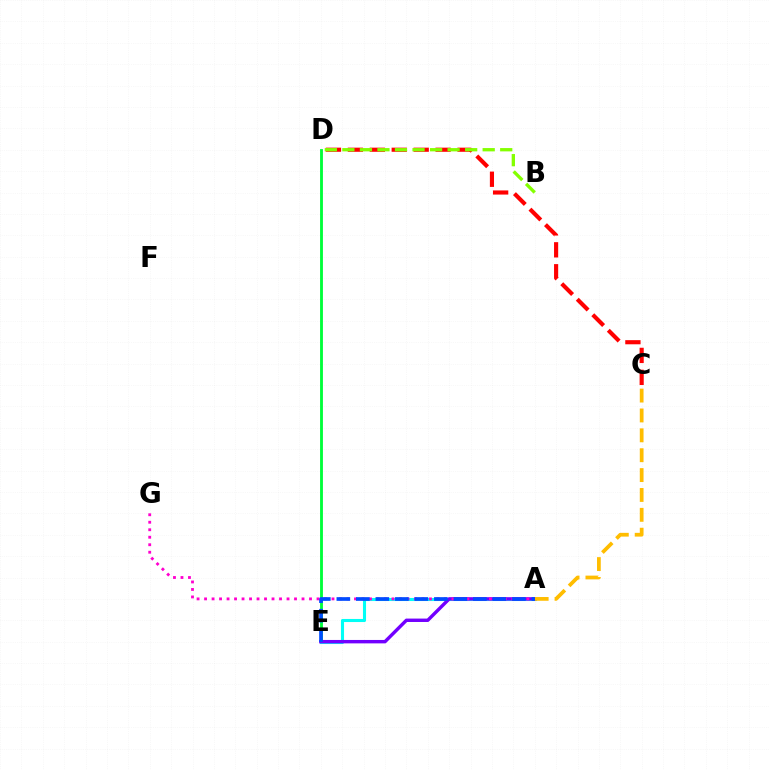{('D', 'E'): [{'color': '#00ff39', 'line_style': 'solid', 'thickness': 2.05}], ('A', 'E'): [{'color': '#00fff6', 'line_style': 'solid', 'thickness': 2.21}, {'color': '#7200ff', 'line_style': 'solid', 'thickness': 2.45}, {'color': '#004bff', 'line_style': 'dashed', 'thickness': 2.65}], ('A', 'G'): [{'color': '#ff00cf', 'line_style': 'dotted', 'thickness': 2.04}], ('A', 'C'): [{'color': '#ffbd00', 'line_style': 'dashed', 'thickness': 2.7}], ('C', 'D'): [{'color': '#ff0000', 'line_style': 'dashed', 'thickness': 2.98}], ('B', 'D'): [{'color': '#84ff00', 'line_style': 'dashed', 'thickness': 2.38}]}